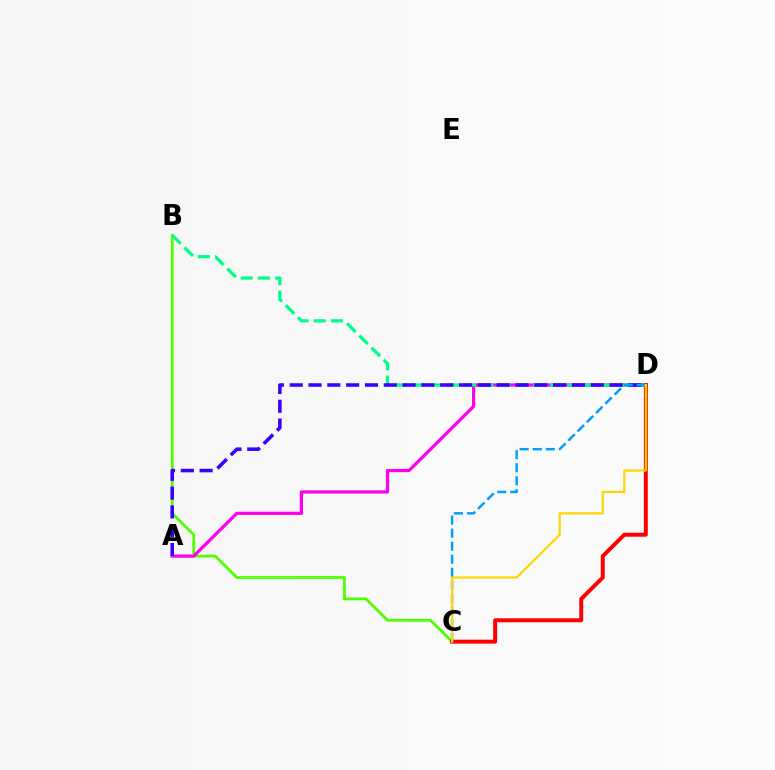{('B', 'C'): [{'color': '#4fff00', 'line_style': 'solid', 'thickness': 2.0}], ('A', 'D'): [{'color': '#ff00ed', 'line_style': 'solid', 'thickness': 2.32}, {'color': '#3700ff', 'line_style': 'dashed', 'thickness': 2.56}], ('B', 'D'): [{'color': '#00ff86', 'line_style': 'dashed', 'thickness': 2.34}], ('C', 'D'): [{'color': '#ff0000', 'line_style': 'solid', 'thickness': 2.84}, {'color': '#009eff', 'line_style': 'dashed', 'thickness': 1.77}, {'color': '#ffd500', 'line_style': 'solid', 'thickness': 1.57}]}